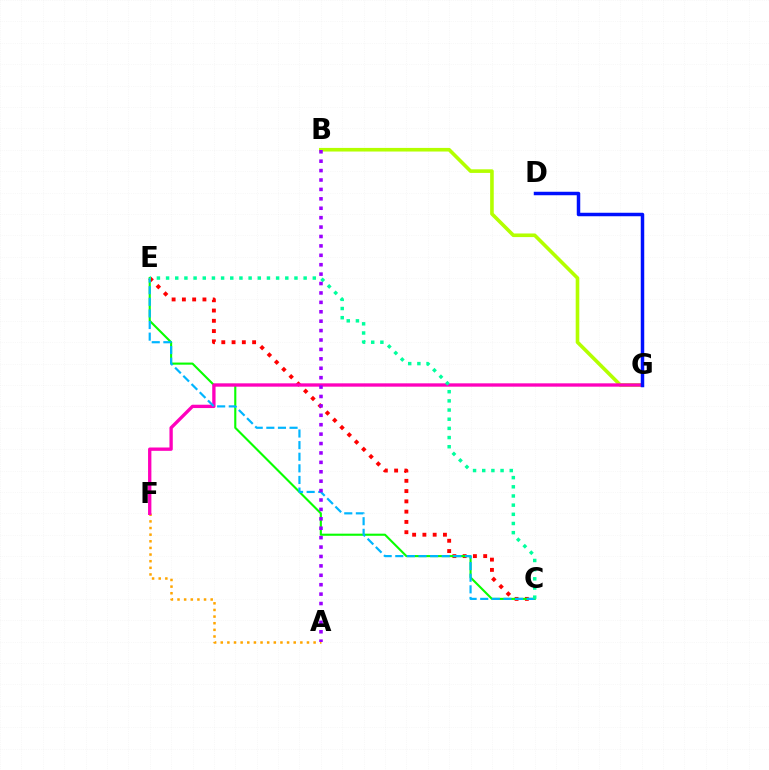{('B', 'G'): [{'color': '#b3ff00', 'line_style': 'solid', 'thickness': 2.6}], ('C', 'E'): [{'color': '#ff0000', 'line_style': 'dotted', 'thickness': 2.79}, {'color': '#08ff00', 'line_style': 'solid', 'thickness': 1.52}, {'color': '#00b5ff', 'line_style': 'dashed', 'thickness': 1.58}, {'color': '#00ff9d', 'line_style': 'dotted', 'thickness': 2.49}], ('A', 'F'): [{'color': '#ffa500', 'line_style': 'dotted', 'thickness': 1.8}], ('F', 'G'): [{'color': '#ff00bd', 'line_style': 'solid', 'thickness': 2.4}], ('A', 'B'): [{'color': '#9b00ff', 'line_style': 'dotted', 'thickness': 2.56}], ('D', 'G'): [{'color': '#0010ff', 'line_style': 'solid', 'thickness': 2.5}]}